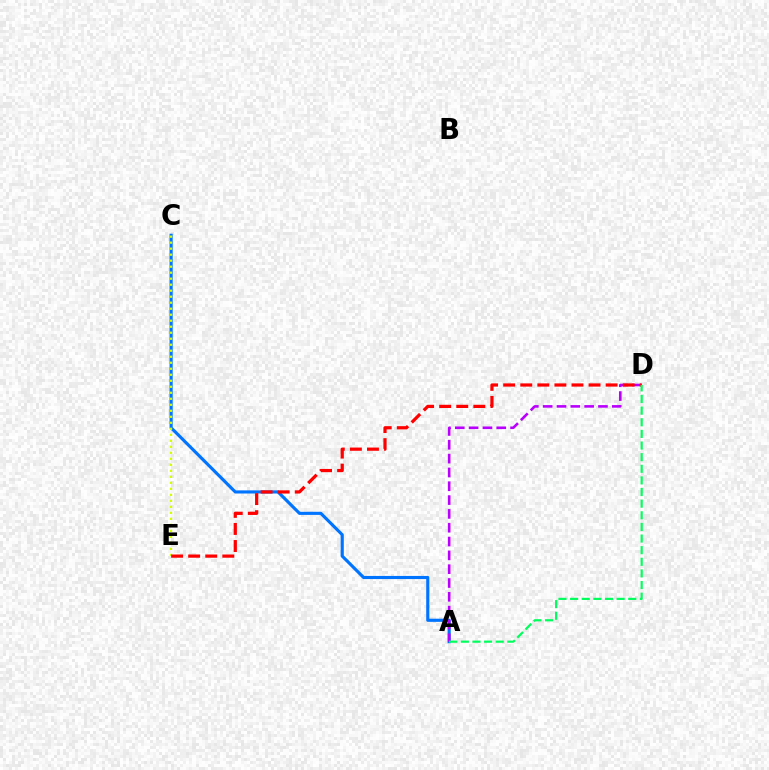{('A', 'C'): [{'color': '#0074ff', 'line_style': 'solid', 'thickness': 2.25}], ('A', 'D'): [{'color': '#b900ff', 'line_style': 'dashed', 'thickness': 1.88}, {'color': '#00ff5c', 'line_style': 'dashed', 'thickness': 1.58}], ('C', 'E'): [{'color': '#d1ff00', 'line_style': 'dotted', 'thickness': 1.63}], ('D', 'E'): [{'color': '#ff0000', 'line_style': 'dashed', 'thickness': 2.32}]}